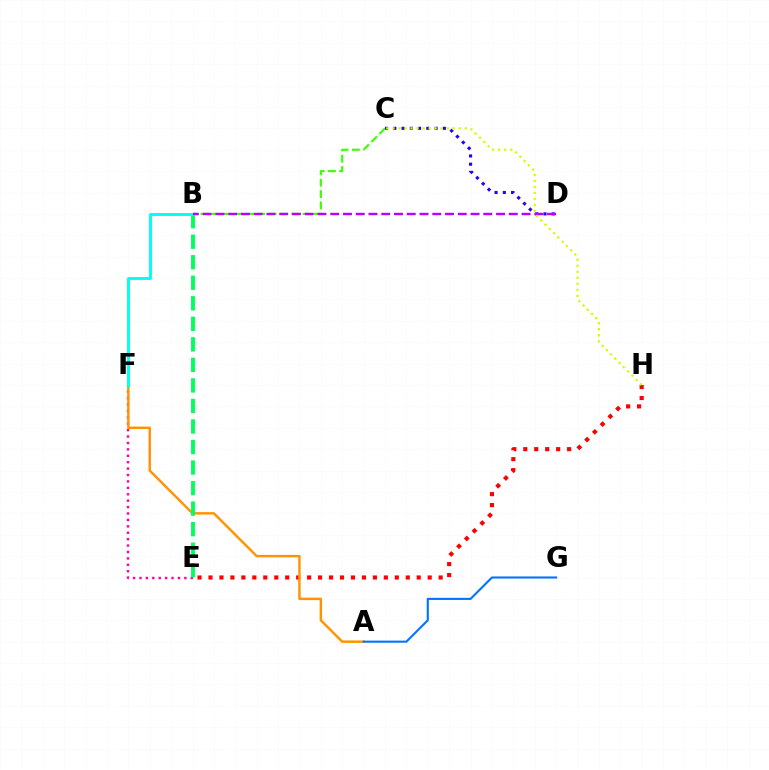{('E', 'F'): [{'color': '#ff00ac', 'line_style': 'dotted', 'thickness': 1.74}], ('E', 'H'): [{'color': '#ff0000', 'line_style': 'dotted', 'thickness': 2.98}], ('A', 'F'): [{'color': '#ff9400', 'line_style': 'solid', 'thickness': 1.75}], ('C', 'D'): [{'color': '#2500ff', 'line_style': 'dotted', 'thickness': 2.24}], ('B', 'C'): [{'color': '#3dff00', 'line_style': 'dashed', 'thickness': 1.54}], ('B', 'E'): [{'color': '#00ff5c', 'line_style': 'dashed', 'thickness': 2.79}], ('B', 'F'): [{'color': '#00fff6', 'line_style': 'solid', 'thickness': 2.11}], ('B', 'D'): [{'color': '#b900ff', 'line_style': 'dashed', 'thickness': 1.73}], ('C', 'H'): [{'color': '#d1ff00', 'line_style': 'dotted', 'thickness': 1.64}], ('A', 'G'): [{'color': '#0074ff', 'line_style': 'solid', 'thickness': 1.51}]}